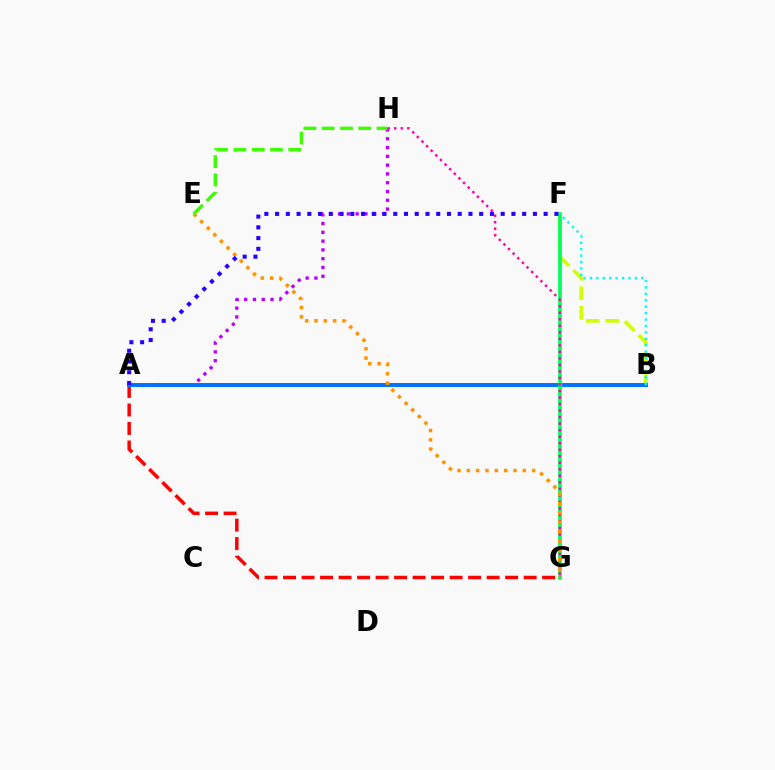{('B', 'F'): [{'color': '#d1ff00', 'line_style': 'dashed', 'thickness': 2.66}, {'color': '#00fff6', 'line_style': 'dotted', 'thickness': 1.75}], ('A', 'H'): [{'color': '#b900ff', 'line_style': 'dotted', 'thickness': 2.39}], ('A', 'G'): [{'color': '#ff0000', 'line_style': 'dashed', 'thickness': 2.51}], ('A', 'B'): [{'color': '#0074ff', 'line_style': 'solid', 'thickness': 2.85}], ('F', 'G'): [{'color': '#00ff5c', 'line_style': 'solid', 'thickness': 2.67}], ('G', 'H'): [{'color': '#ff00ac', 'line_style': 'dotted', 'thickness': 1.77}], ('E', 'G'): [{'color': '#ff9400', 'line_style': 'dotted', 'thickness': 2.53}], ('A', 'F'): [{'color': '#2500ff', 'line_style': 'dotted', 'thickness': 2.92}], ('E', 'H'): [{'color': '#3dff00', 'line_style': 'dashed', 'thickness': 2.48}]}